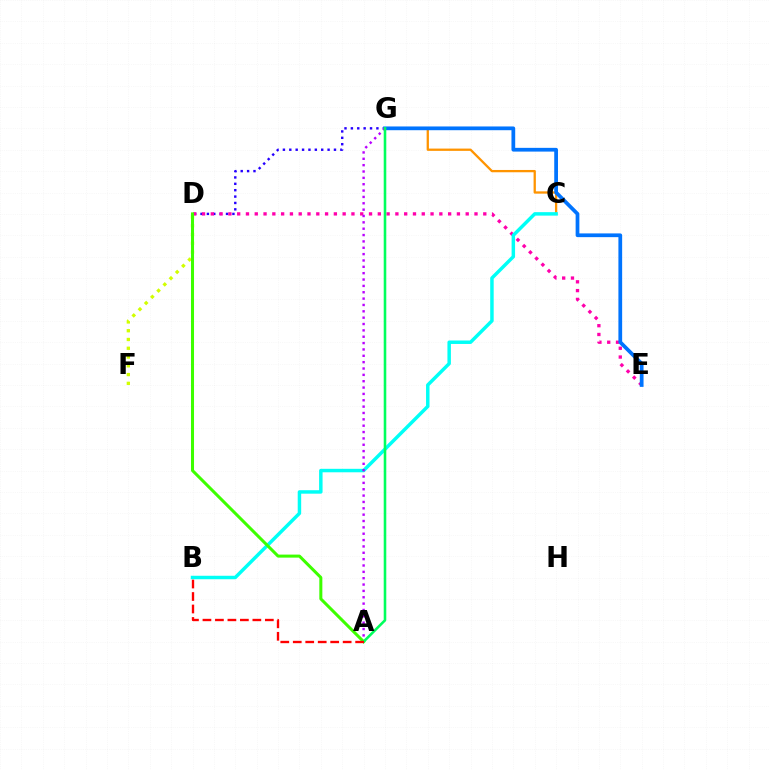{('D', 'F'): [{'color': '#d1ff00', 'line_style': 'dotted', 'thickness': 2.38}], ('D', 'G'): [{'color': '#2500ff', 'line_style': 'dotted', 'thickness': 1.73}], ('D', 'E'): [{'color': '#ff00ac', 'line_style': 'dotted', 'thickness': 2.39}], ('C', 'G'): [{'color': '#ff9400', 'line_style': 'solid', 'thickness': 1.65}], ('E', 'G'): [{'color': '#0074ff', 'line_style': 'solid', 'thickness': 2.7}], ('B', 'C'): [{'color': '#00fff6', 'line_style': 'solid', 'thickness': 2.5}], ('A', 'G'): [{'color': '#b900ff', 'line_style': 'dotted', 'thickness': 1.73}, {'color': '#00ff5c', 'line_style': 'solid', 'thickness': 1.86}], ('A', 'D'): [{'color': '#3dff00', 'line_style': 'solid', 'thickness': 2.18}], ('A', 'B'): [{'color': '#ff0000', 'line_style': 'dashed', 'thickness': 1.7}]}